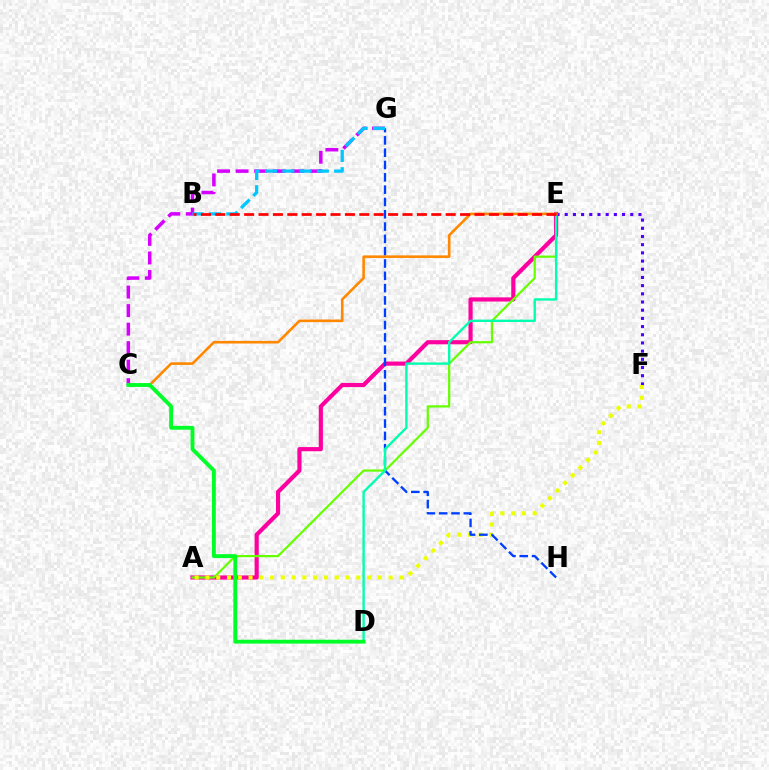{('A', 'E'): [{'color': '#ff00a0', 'line_style': 'solid', 'thickness': 2.99}, {'color': '#66ff00', 'line_style': 'solid', 'thickness': 1.6}], ('E', 'F'): [{'color': '#4f00ff', 'line_style': 'dotted', 'thickness': 2.22}], ('C', 'G'): [{'color': '#d600ff', 'line_style': 'dashed', 'thickness': 2.52}], ('A', 'F'): [{'color': '#eeff00', 'line_style': 'dotted', 'thickness': 2.93}], ('G', 'H'): [{'color': '#003fff', 'line_style': 'dashed', 'thickness': 1.67}], ('D', 'E'): [{'color': '#00ffaf', 'line_style': 'solid', 'thickness': 1.7}], ('C', 'E'): [{'color': '#ff8800', 'line_style': 'solid', 'thickness': 1.87}], ('B', 'G'): [{'color': '#00c7ff', 'line_style': 'dashed', 'thickness': 2.35}], ('C', 'D'): [{'color': '#00ff27', 'line_style': 'solid', 'thickness': 2.77}], ('B', 'E'): [{'color': '#ff0000', 'line_style': 'dashed', 'thickness': 1.96}]}